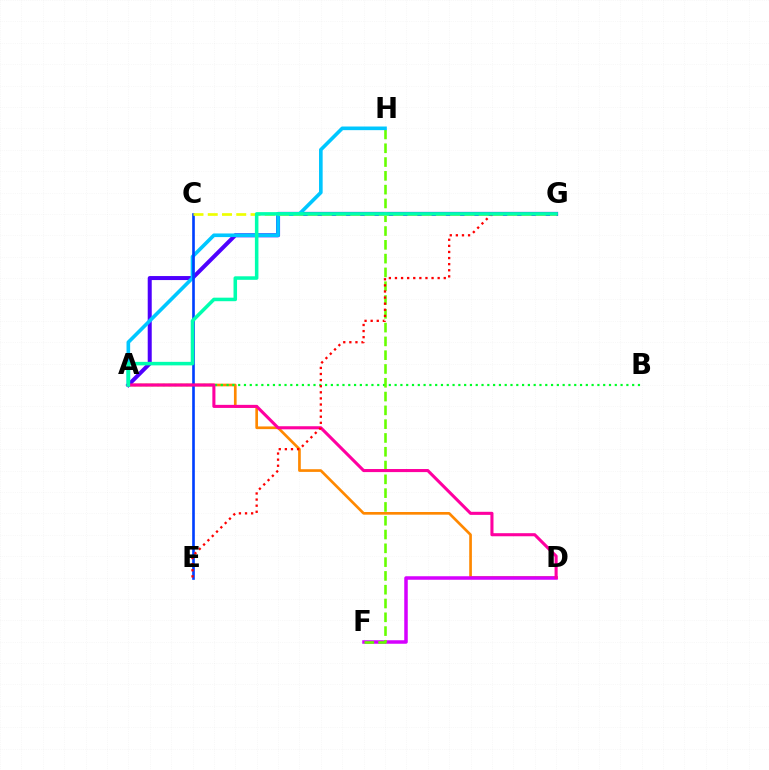{('A', 'D'): [{'color': '#ff8800', 'line_style': 'solid', 'thickness': 1.93}, {'color': '#ff00a0', 'line_style': 'solid', 'thickness': 2.22}], ('A', 'G'): [{'color': '#4f00ff', 'line_style': 'solid', 'thickness': 2.89}, {'color': '#00ffaf', 'line_style': 'solid', 'thickness': 2.54}], ('A', 'B'): [{'color': '#00ff27', 'line_style': 'dotted', 'thickness': 1.57}], ('D', 'F'): [{'color': '#d600ff', 'line_style': 'solid', 'thickness': 2.52}], ('F', 'H'): [{'color': '#66ff00', 'line_style': 'dashed', 'thickness': 1.87}], ('A', 'H'): [{'color': '#00c7ff', 'line_style': 'solid', 'thickness': 2.62}], ('C', 'E'): [{'color': '#003fff', 'line_style': 'solid', 'thickness': 1.9}], ('E', 'G'): [{'color': '#ff0000', 'line_style': 'dotted', 'thickness': 1.66}], ('C', 'G'): [{'color': '#eeff00', 'line_style': 'dashed', 'thickness': 1.94}]}